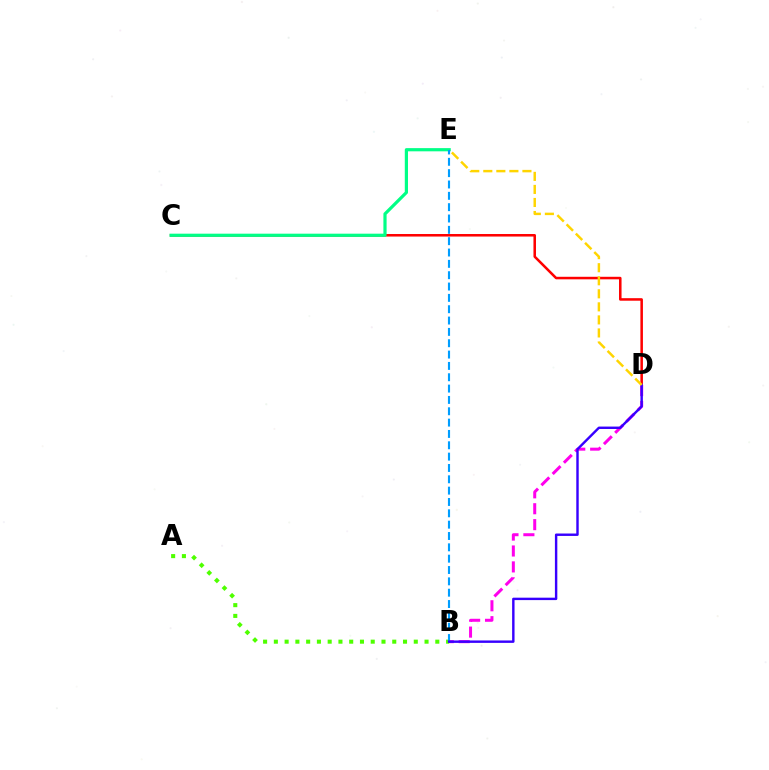{('C', 'D'): [{'color': '#ff0000', 'line_style': 'solid', 'thickness': 1.83}], ('B', 'D'): [{'color': '#ff00ed', 'line_style': 'dashed', 'thickness': 2.16}, {'color': '#3700ff', 'line_style': 'solid', 'thickness': 1.74}], ('C', 'E'): [{'color': '#00ff86', 'line_style': 'solid', 'thickness': 2.3}], ('A', 'B'): [{'color': '#4fff00', 'line_style': 'dotted', 'thickness': 2.92}], ('B', 'E'): [{'color': '#009eff', 'line_style': 'dashed', 'thickness': 1.54}], ('D', 'E'): [{'color': '#ffd500', 'line_style': 'dashed', 'thickness': 1.77}]}